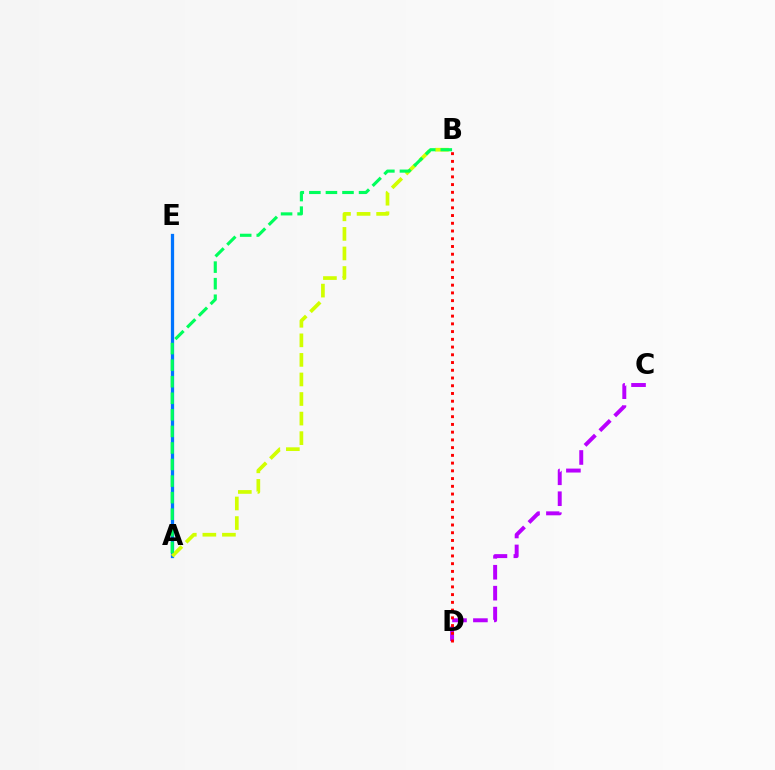{('C', 'D'): [{'color': '#b900ff', 'line_style': 'dashed', 'thickness': 2.84}], ('A', 'E'): [{'color': '#0074ff', 'line_style': 'solid', 'thickness': 2.35}], ('B', 'D'): [{'color': '#ff0000', 'line_style': 'dotted', 'thickness': 2.1}], ('A', 'B'): [{'color': '#d1ff00', 'line_style': 'dashed', 'thickness': 2.66}, {'color': '#00ff5c', 'line_style': 'dashed', 'thickness': 2.25}]}